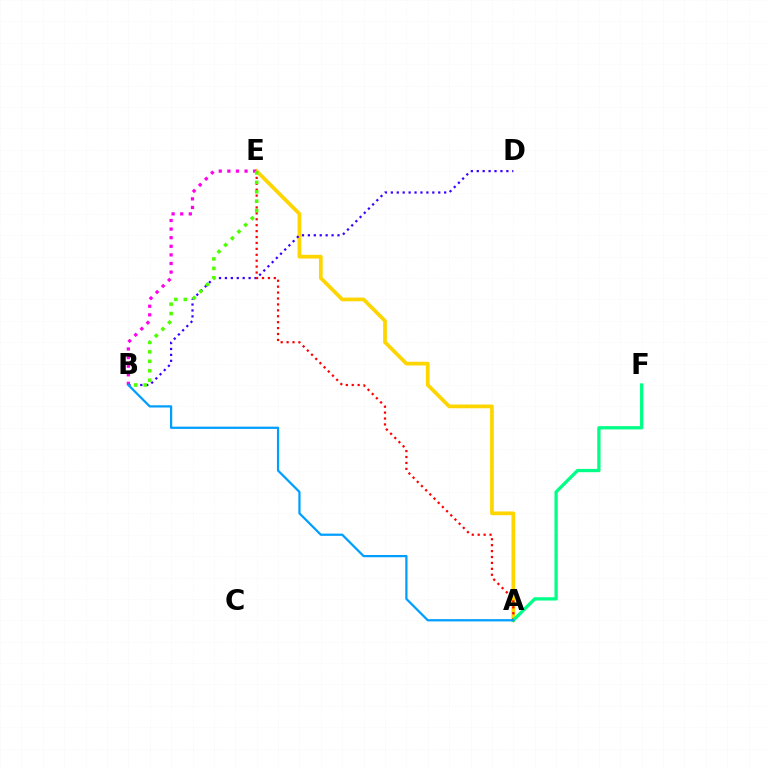{('A', 'E'): [{'color': '#ffd500', 'line_style': 'solid', 'thickness': 2.68}, {'color': '#ff0000', 'line_style': 'dotted', 'thickness': 1.61}], ('B', 'D'): [{'color': '#3700ff', 'line_style': 'dotted', 'thickness': 1.61}], ('B', 'E'): [{'color': '#ff00ed', 'line_style': 'dotted', 'thickness': 2.34}, {'color': '#4fff00', 'line_style': 'dotted', 'thickness': 2.56}], ('A', 'F'): [{'color': '#00ff86', 'line_style': 'solid', 'thickness': 2.36}], ('A', 'B'): [{'color': '#009eff', 'line_style': 'solid', 'thickness': 1.62}]}